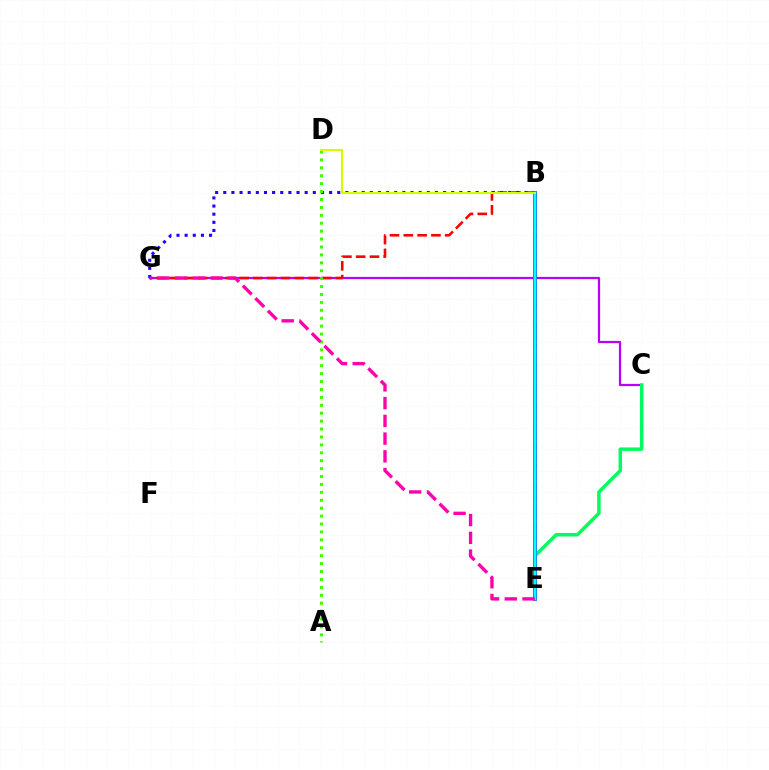{('C', 'G'): [{'color': '#b900ff', 'line_style': 'solid', 'thickness': 1.61}], ('C', 'E'): [{'color': '#00ff5c', 'line_style': 'solid', 'thickness': 2.5}], ('B', 'G'): [{'color': '#ff0000', 'line_style': 'dashed', 'thickness': 1.88}, {'color': '#2500ff', 'line_style': 'dotted', 'thickness': 2.21}], ('B', 'E'): [{'color': '#ff9400', 'line_style': 'dotted', 'thickness': 2.73}, {'color': '#0074ff', 'line_style': 'solid', 'thickness': 2.75}, {'color': '#00fff6', 'line_style': 'solid', 'thickness': 1.69}], ('A', 'D'): [{'color': '#3dff00', 'line_style': 'dotted', 'thickness': 2.15}], ('B', 'D'): [{'color': '#d1ff00', 'line_style': 'solid', 'thickness': 1.53}], ('E', 'G'): [{'color': '#ff00ac', 'line_style': 'dashed', 'thickness': 2.41}]}